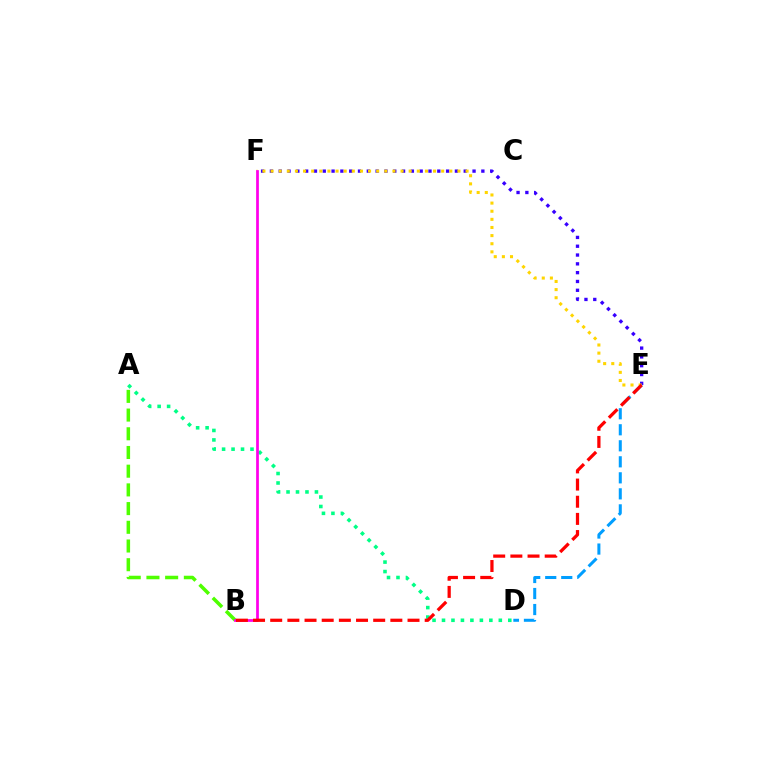{('E', 'F'): [{'color': '#3700ff', 'line_style': 'dotted', 'thickness': 2.39}, {'color': '#ffd500', 'line_style': 'dotted', 'thickness': 2.21}], ('D', 'E'): [{'color': '#009eff', 'line_style': 'dashed', 'thickness': 2.18}], ('A', 'B'): [{'color': '#4fff00', 'line_style': 'dashed', 'thickness': 2.54}], ('A', 'D'): [{'color': '#00ff86', 'line_style': 'dotted', 'thickness': 2.57}], ('B', 'F'): [{'color': '#ff00ed', 'line_style': 'solid', 'thickness': 1.98}], ('B', 'E'): [{'color': '#ff0000', 'line_style': 'dashed', 'thickness': 2.33}]}